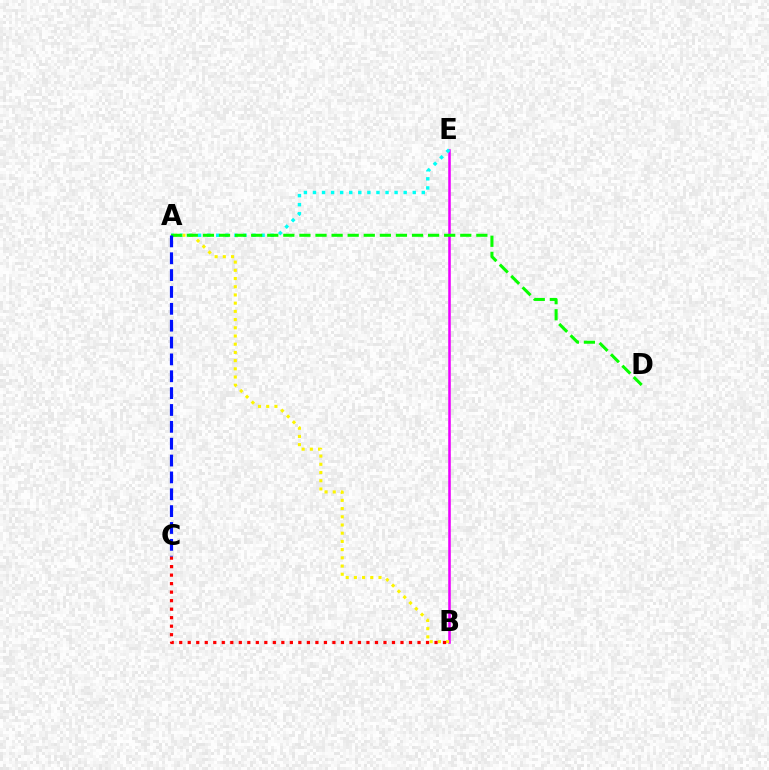{('B', 'E'): [{'color': '#ee00ff', 'line_style': 'solid', 'thickness': 1.84}], ('A', 'E'): [{'color': '#00fff6', 'line_style': 'dotted', 'thickness': 2.46}], ('A', 'B'): [{'color': '#fcf500', 'line_style': 'dotted', 'thickness': 2.23}], ('B', 'C'): [{'color': '#ff0000', 'line_style': 'dotted', 'thickness': 2.31}], ('A', 'D'): [{'color': '#08ff00', 'line_style': 'dashed', 'thickness': 2.19}], ('A', 'C'): [{'color': '#0010ff', 'line_style': 'dashed', 'thickness': 2.29}]}